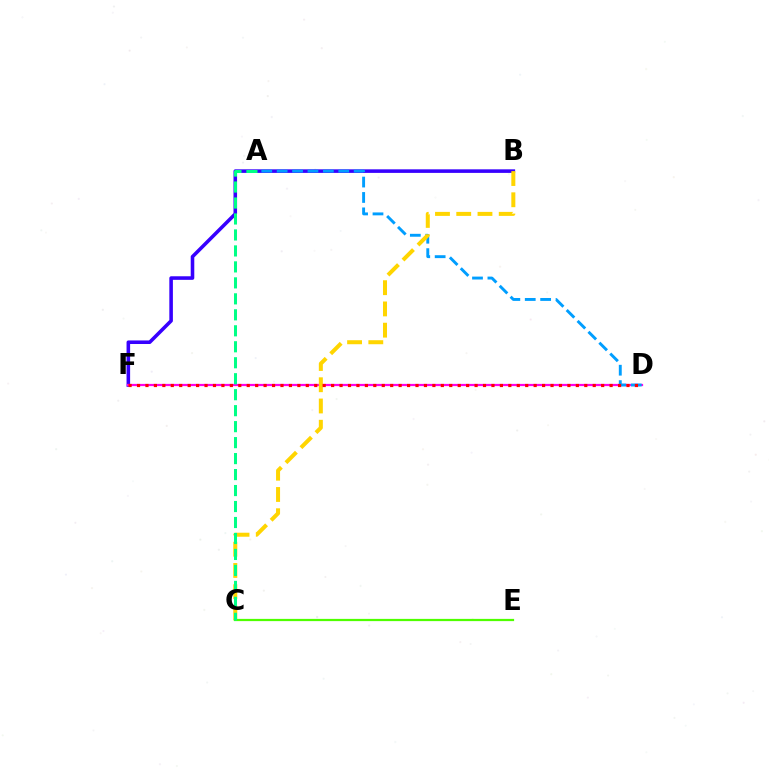{('B', 'F'): [{'color': '#3700ff', 'line_style': 'solid', 'thickness': 2.57}], ('D', 'F'): [{'color': '#ff00ed', 'line_style': 'solid', 'thickness': 1.6}, {'color': '#ff0000', 'line_style': 'dotted', 'thickness': 2.29}], ('A', 'D'): [{'color': '#009eff', 'line_style': 'dashed', 'thickness': 2.09}], ('B', 'C'): [{'color': '#ffd500', 'line_style': 'dashed', 'thickness': 2.89}], ('C', 'E'): [{'color': '#4fff00', 'line_style': 'solid', 'thickness': 1.61}], ('A', 'C'): [{'color': '#00ff86', 'line_style': 'dashed', 'thickness': 2.17}]}